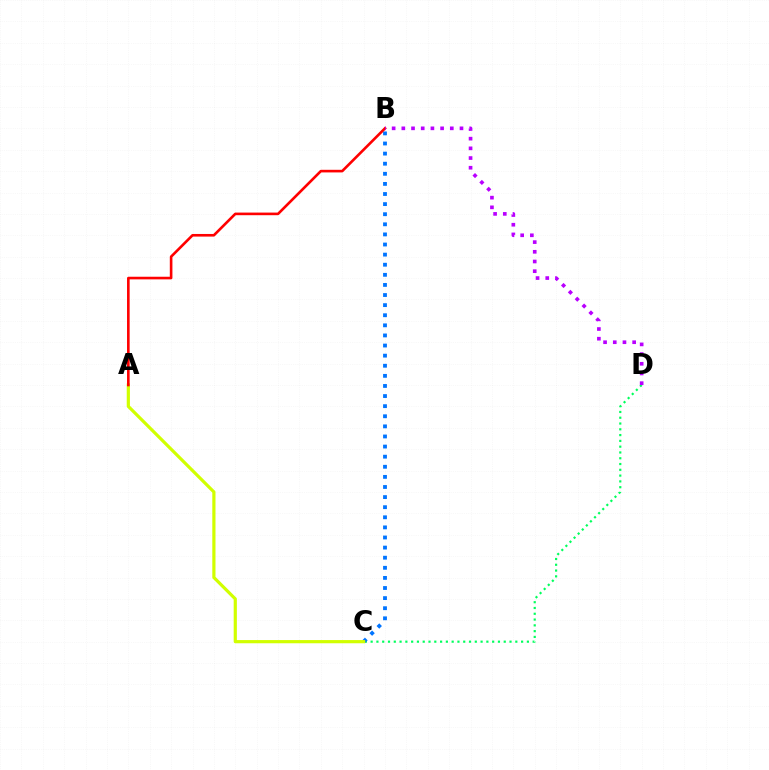{('C', 'D'): [{'color': '#00ff5c', 'line_style': 'dotted', 'thickness': 1.57}], ('B', 'C'): [{'color': '#0074ff', 'line_style': 'dotted', 'thickness': 2.74}], ('A', 'C'): [{'color': '#d1ff00', 'line_style': 'solid', 'thickness': 2.3}], ('A', 'B'): [{'color': '#ff0000', 'line_style': 'solid', 'thickness': 1.89}], ('B', 'D'): [{'color': '#b900ff', 'line_style': 'dotted', 'thickness': 2.63}]}